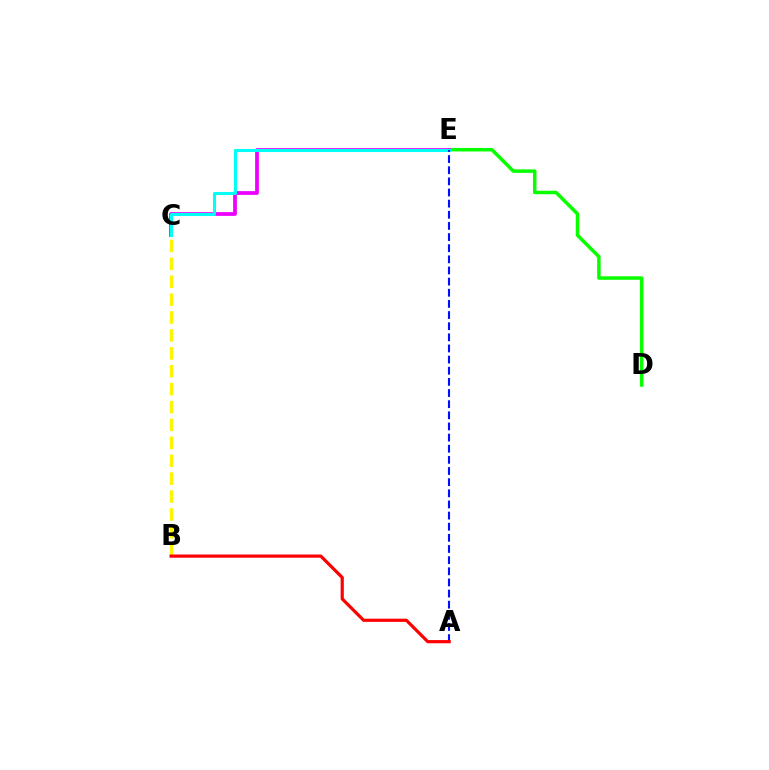{('B', 'C'): [{'color': '#fcf500', 'line_style': 'dashed', 'thickness': 2.43}], ('D', 'E'): [{'color': '#08ff00', 'line_style': 'solid', 'thickness': 2.52}], ('C', 'E'): [{'color': '#ee00ff', 'line_style': 'solid', 'thickness': 2.7}, {'color': '#00fff6', 'line_style': 'solid', 'thickness': 2.21}], ('A', 'E'): [{'color': '#0010ff', 'line_style': 'dashed', 'thickness': 1.51}], ('A', 'B'): [{'color': '#ff0000', 'line_style': 'solid', 'thickness': 2.3}]}